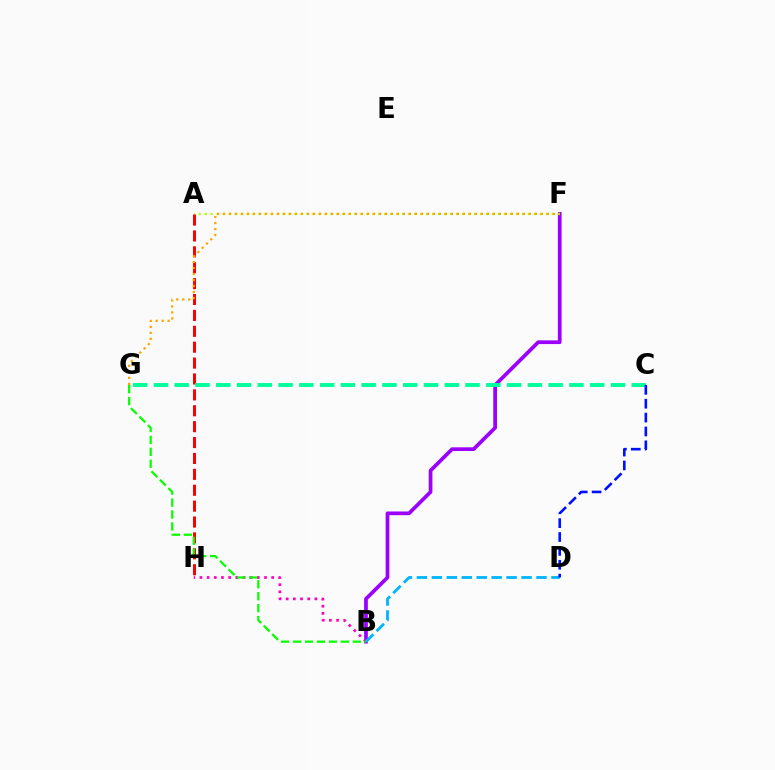{('B', 'F'): [{'color': '#9b00ff', 'line_style': 'solid', 'thickness': 2.67}], ('A', 'F'): [{'color': '#b3ff00', 'line_style': 'dotted', 'thickness': 1.63}], ('B', 'H'): [{'color': '#ff00bd', 'line_style': 'dotted', 'thickness': 1.95}], ('A', 'H'): [{'color': '#ff0000', 'line_style': 'dashed', 'thickness': 2.16}], ('B', 'D'): [{'color': '#00b5ff', 'line_style': 'dashed', 'thickness': 2.03}], ('B', 'G'): [{'color': '#08ff00', 'line_style': 'dashed', 'thickness': 1.62}], ('F', 'G'): [{'color': '#ffa500', 'line_style': 'dotted', 'thickness': 1.63}], ('C', 'G'): [{'color': '#00ff9d', 'line_style': 'dashed', 'thickness': 2.82}], ('C', 'D'): [{'color': '#0010ff', 'line_style': 'dashed', 'thickness': 1.89}]}